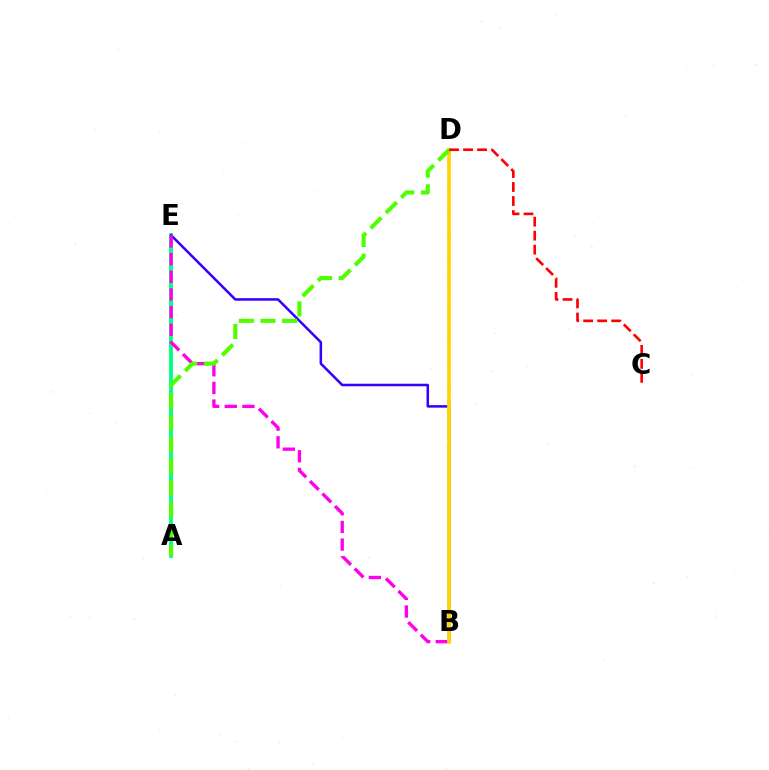{('A', 'E'): [{'color': '#00ff86', 'line_style': 'solid', 'thickness': 2.77}], ('B', 'E'): [{'color': '#3700ff', 'line_style': 'solid', 'thickness': 1.83}, {'color': '#ff00ed', 'line_style': 'dashed', 'thickness': 2.4}], ('B', 'D'): [{'color': '#009eff', 'line_style': 'dashed', 'thickness': 1.59}, {'color': '#ffd500', 'line_style': 'solid', 'thickness': 2.65}], ('A', 'D'): [{'color': '#4fff00', 'line_style': 'dashed', 'thickness': 2.95}], ('C', 'D'): [{'color': '#ff0000', 'line_style': 'dashed', 'thickness': 1.9}]}